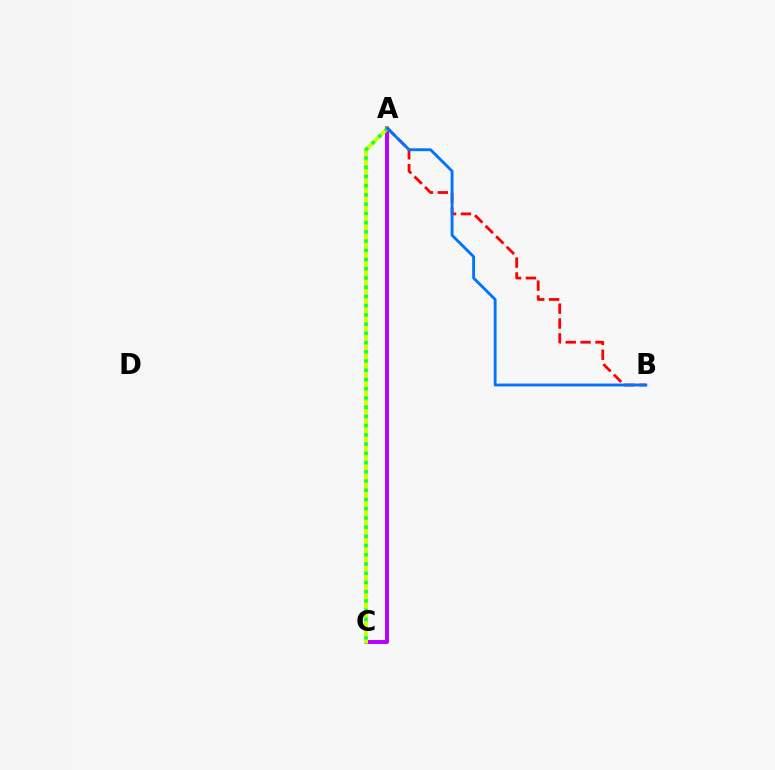{('A', 'C'): [{'color': '#b900ff', 'line_style': 'solid', 'thickness': 2.84}, {'color': '#d1ff00', 'line_style': 'solid', 'thickness': 2.88}, {'color': '#00ff5c', 'line_style': 'dotted', 'thickness': 2.51}], ('A', 'B'): [{'color': '#ff0000', 'line_style': 'dashed', 'thickness': 2.02}, {'color': '#0074ff', 'line_style': 'solid', 'thickness': 2.06}]}